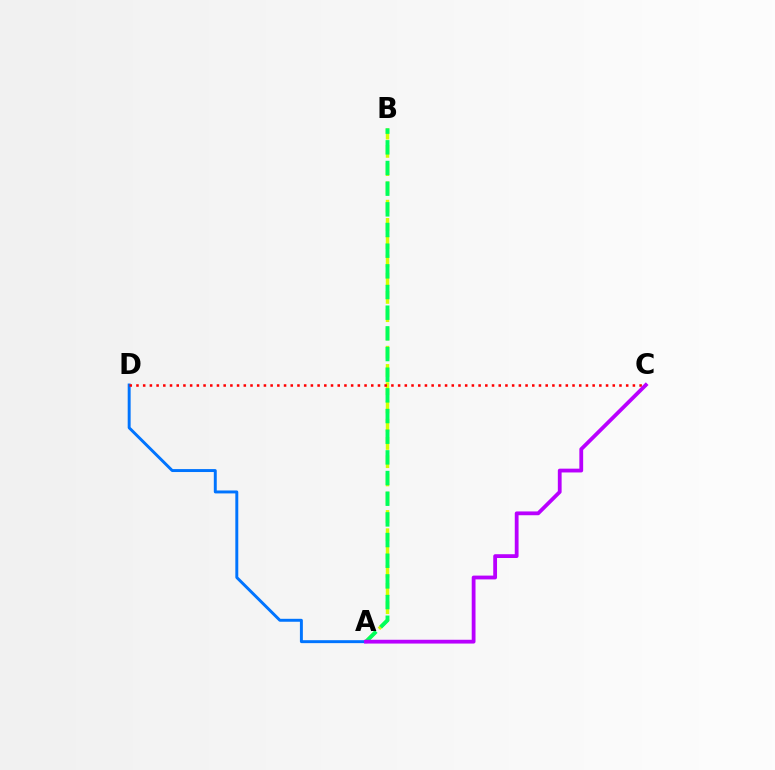{('A', 'D'): [{'color': '#0074ff', 'line_style': 'solid', 'thickness': 2.12}], ('A', 'B'): [{'color': '#d1ff00', 'line_style': 'dashed', 'thickness': 2.48}, {'color': '#00ff5c', 'line_style': 'dashed', 'thickness': 2.81}], ('C', 'D'): [{'color': '#ff0000', 'line_style': 'dotted', 'thickness': 1.82}], ('A', 'C'): [{'color': '#b900ff', 'line_style': 'solid', 'thickness': 2.73}]}